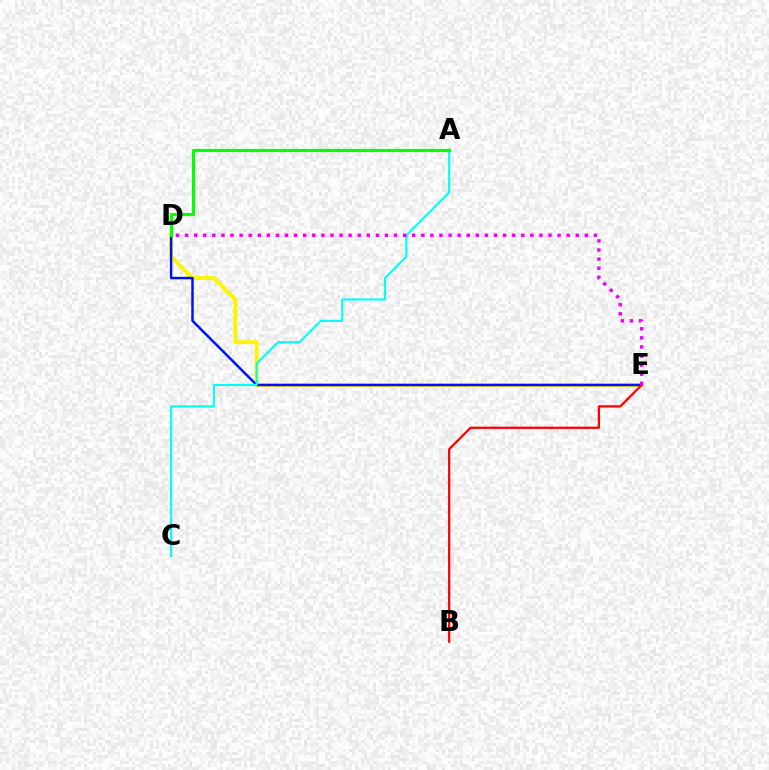{('D', 'E'): [{'color': '#fcf500', 'line_style': 'solid', 'thickness': 2.82}, {'color': '#0010ff', 'line_style': 'solid', 'thickness': 1.78}, {'color': '#ee00ff', 'line_style': 'dotted', 'thickness': 2.47}], ('B', 'E'): [{'color': '#ff0000', 'line_style': 'solid', 'thickness': 1.63}], ('A', 'C'): [{'color': '#00fff6', 'line_style': 'solid', 'thickness': 1.52}], ('A', 'D'): [{'color': '#08ff00', 'line_style': 'solid', 'thickness': 2.28}]}